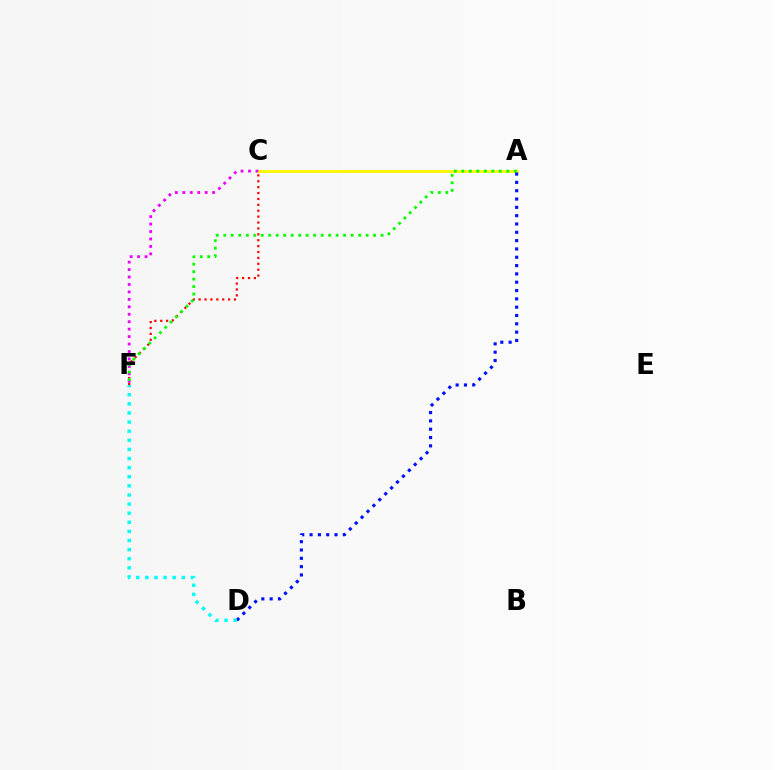{('A', 'C'): [{'color': '#fcf500', 'line_style': 'solid', 'thickness': 2.01}], ('C', 'F'): [{'color': '#ff0000', 'line_style': 'dotted', 'thickness': 1.6}, {'color': '#ee00ff', 'line_style': 'dotted', 'thickness': 2.02}], ('A', 'F'): [{'color': '#08ff00', 'line_style': 'dotted', 'thickness': 2.03}], ('A', 'D'): [{'color': '#0010ff', 'line_style': 'dotted', 'thickness': 2.26}], ('D', 'F'): [{'color': '#00fff6', 'line_style': 'dotted', 'thickness': 2.48}]}